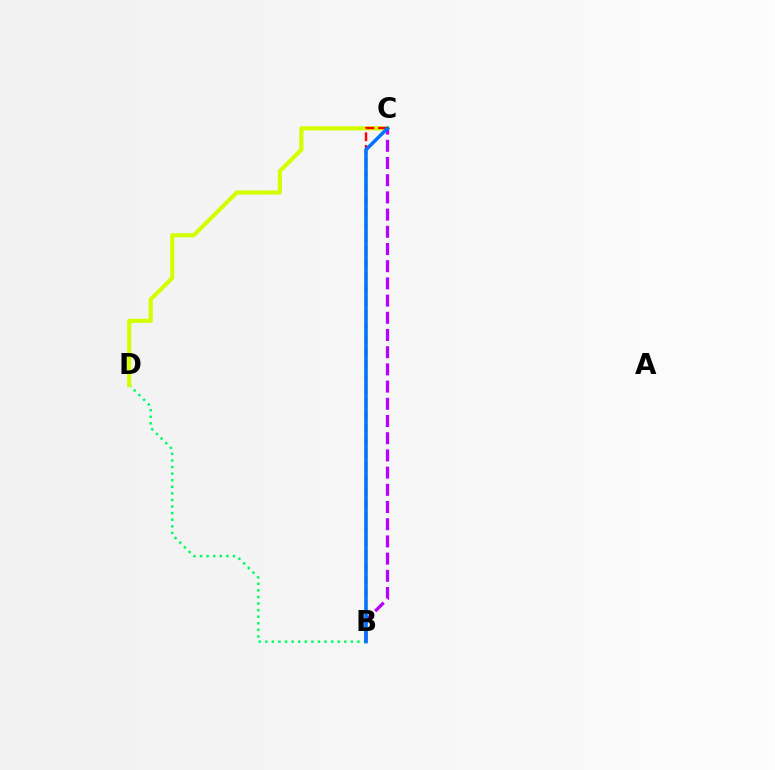{('B', 'D'): [{'color': '#00ff5c', 'line_style': 'dotted', 'thickness': 1.79}], ('C', 'D'): [{'color': '#d1ff00', 'line_style': 'solid', 'thickness': 2.98}], ('B', 'C'): [{'color': '#ff0000', 'line_style': 'dashed', 'thickness': 1.72}, {'color': '#b900ff', 'line_style': 'dashed', 'thickness': 2.34}, {'color': '#0074ff', 'line_style': 'solid', 'thickness': 2.54}]}